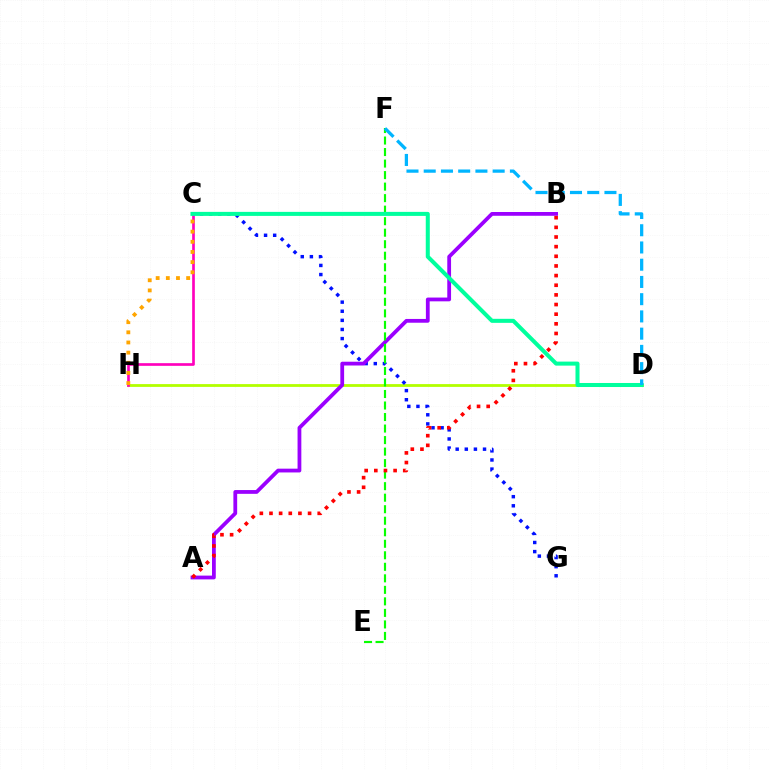{('D', 'H'): [{'color': '#b3ff00', 'line_style': 'solid', 'thickness': 2.01}], ('C', 'G'): [{'color': '#0010ff', 'line_style': 'dotted', 'thickness': 2.48}], ('A', 'B'): [{'color': '#9b00ff', 'line_style': 'solid', 'thickness': 2.72}, {'color': '#ff0000', 'line_style': 'dotted', 'thickness': 2.62}], ('E', 'F'): [{'color': '#08ff00', 'line_style': 'dashed', 'thickness': 1.57}], ('C', 'H'): [{'color': '#ff00bd', 'line_style': 'solid', 'thickness': 1.92}, {'color': '#ffa500', 'line_style': 'dotted', 'thickness': 2.76}], ('C', 'D'): [{'color': '#00ff9d', 'line_style': 'solid', 'thickness': 2.9}], ('D', 'F'): [{'color': '#00b5ff', 'line_style': 'dashed', 'thickness': 2.34}]}